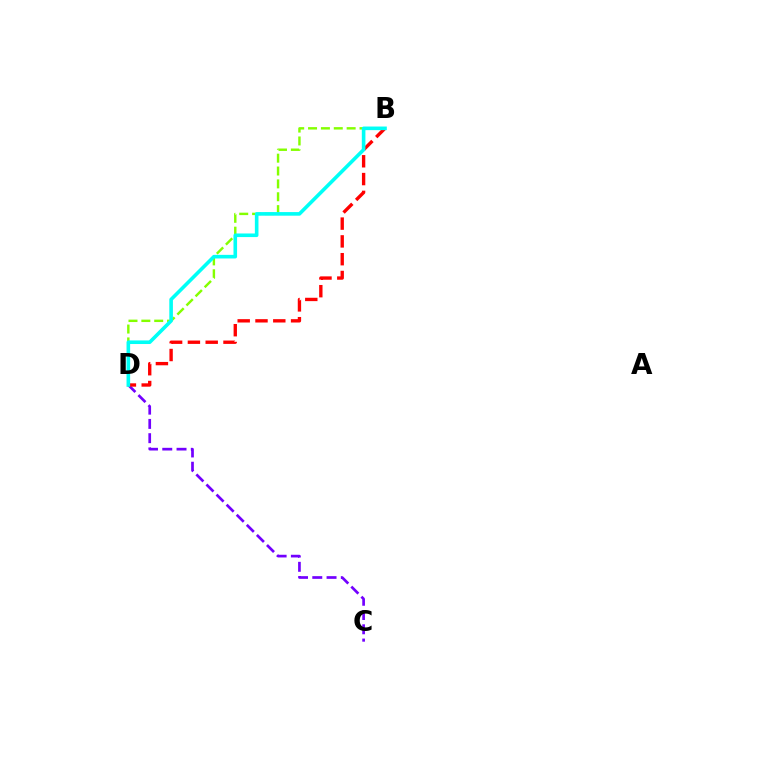{('B', 'D'): [{'color': '#84ff00', 'line_style': 'dashed', 'thickness': 1.75}, {'color': '#ff0000', 'line_style': 'dashed', 'thickness': 2.42}, {'color': '#00fff6', 'line_style': 'solid', 'thickness': 2.59}], ('C', 'D'): [{'color': '#7200ff', 'line_style': 'dashed', 'thickness': 1.94}]}